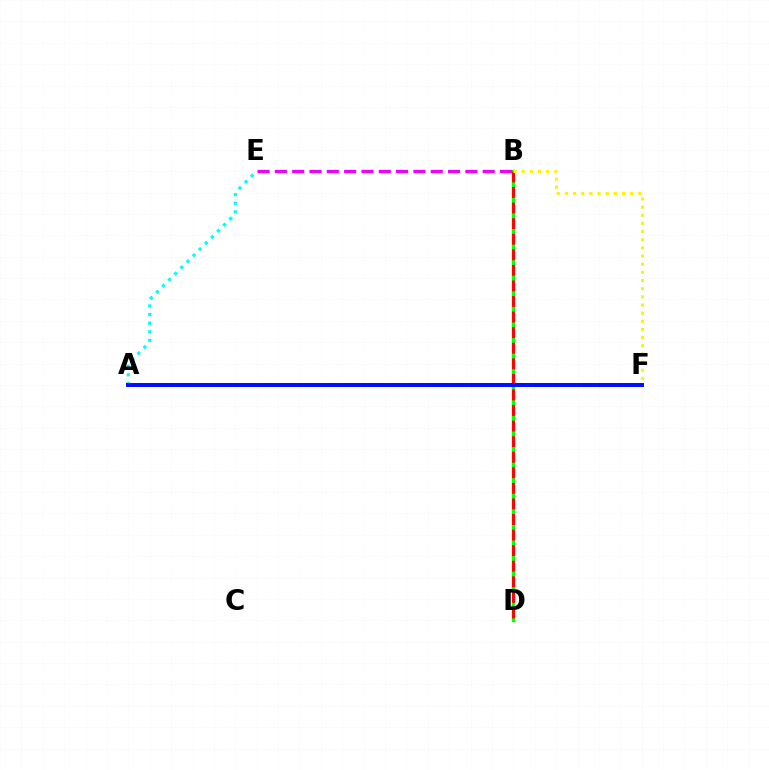{('B', 'D'): [{'color': '#08ff00', 'line_style': 'solid', 'thickness': 2.46}, {'color': '#ff0000', 'line_style': 'dashed', 'thickness': 2.12}], ('B', 'F'): [{'color': '#fcf500', 'line_style': 'dotted', 'thickness': 2.22}], ('A', 'E'): [{'color': '#00fff6', 'line_style': 'dotted', 'thickness': 2.35}], ('A', 'F'): [{'color': '#0010ff', 'line_style': 'solid', 'thickness': 2.86}], ('B', 'E'): [{'color': '#ee00ff', 'line_style': 'dashed', 'thickness': 2.35}]}